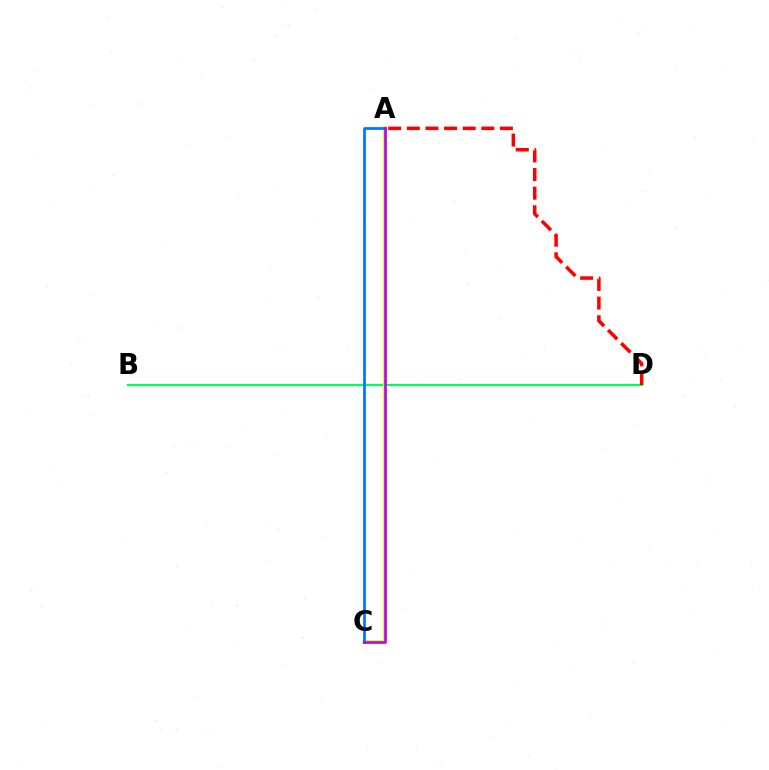{('B', 'D'): [{'color': '#00ff5c', 'line_style': 'solid', 'thickness': 1.6}], ('A', 'D'): [{'color': '#ff0000', 'line_style': 'dashed', 'thickness': 2.53}], ('A', 'C'): [{'color': '#d1ff00', 'line_style': 'solid', 'thickness': 2.67}, {'color': '#0074ff', 'line_style': 'solid', 'thickness': 1.96}, {'color': '#b900ff', 'line_style': 'solid', 'thickness': 1.9}]}